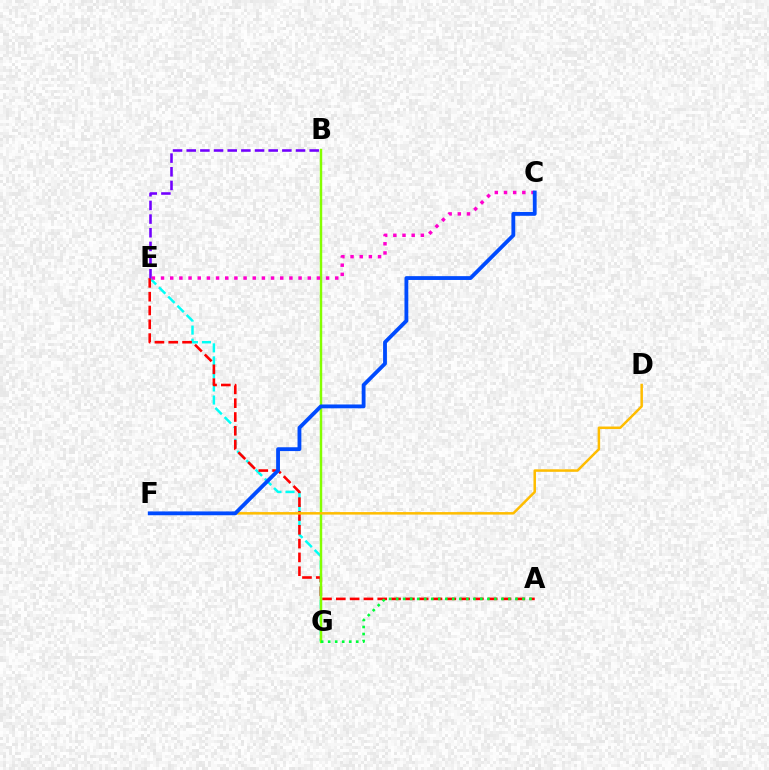{('E', 'G'): [{'color': '#00fff6', 'line_style': 'dashed', 'thickness': 1.77}], ('A', 'E'): [{'color': '#ff0000', 'line_style': 'dashed', 'thickness': 1.88}], ('B', 'G'): [{'color': '#84ff00', 'line_style': 'solid', 'thickness': 1.76}], ('D', 'F'): [{'color': '#ffbd00', 'line_style': 'solid', 'thickness': 1.8}], ('B', 'E'): [{'color': '#7200ff', 'line_style': 'dashed', 'thickness': 1.86}], ('A', 'G'): [{'color': '#00ff39', 'line_style': 'dotted', 'thickness': 1.91}], ('C', 'E'): [{'color': '#ff00cf', 'line_style': 'dotted', 'thickness': 2.49}], ('C', 'F'): [{'color': '#004bff', 'line_style': 'solid', 'thickness': 2.75}]}